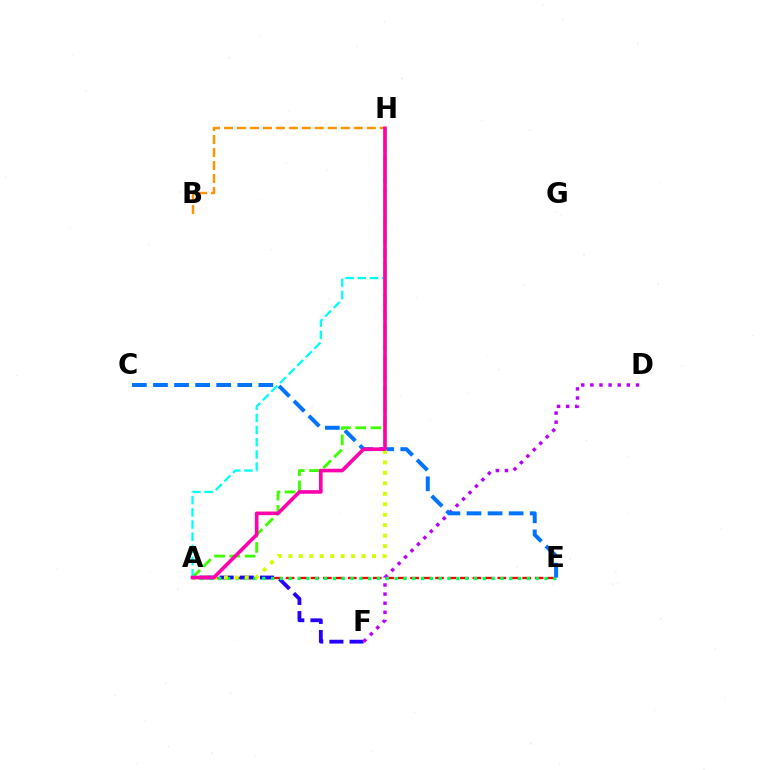{('B', 'H'): [{'color': '#ff9400', 'line_style': 'dashed', 'thickness': 1.76}], ('A', 'E'): [{'color': '#ff0000', 'line_style': 'dashed', 'thickness': 1.69}, {'color': '#00ff5c', 'line_style': 'dotted', 'thickness': 2.4}], ('A', 'F'): [{'color': '#2500ff', 'line_style': 'dashed', 'thickness': 2.74}], ('D', 'F'): [{'color': '#b900ff', 'line_style': 'dotted', 'thickness': 2.48}], ('C', 'E'): [{'color': '#0074ff', 'line_style': 'dashed', 'thickness': 2.86}], ('A', 'H'): [{'color': '#d1ff00', 'line_style': 'dotted', 'thickness': 2.84}, {'color': '#3dff00', 'line_style': 'dashed', 'thickness': 2.08}, {'color': '#00fff6', 'line_style': 'dashed', 'thickness': 1.65}, {'color': '#ff00ac', 'line_style': 'solid', 'thickness': 2.6}]}